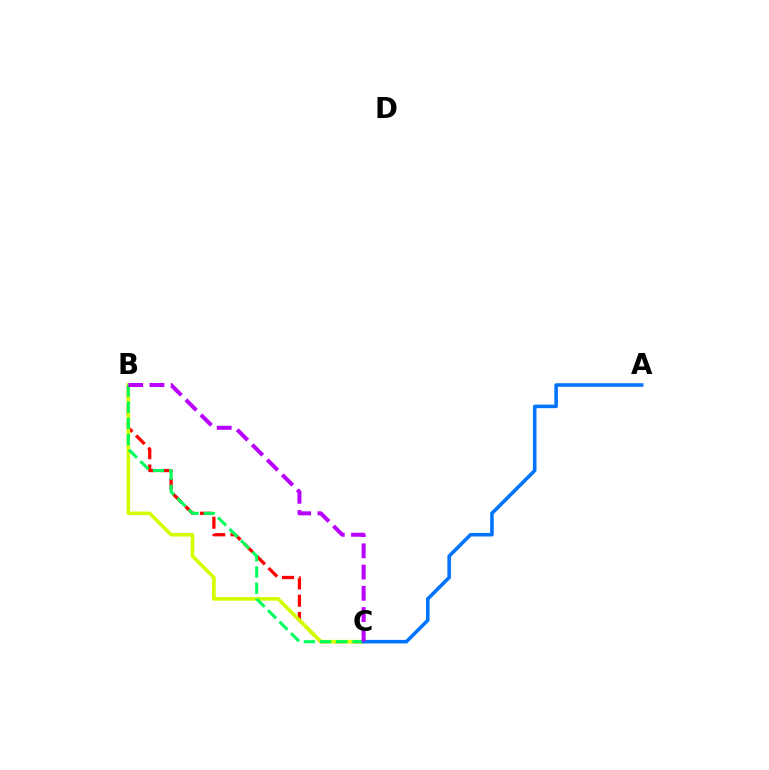{('B', 'C'): [{'color': '#ff0000', 'line_style': 'dashed', 'thickness': 2.35}, {'color': '#d1ff00', 'line_style': 'solid', 'thickness': 2.6}, {'color': '#00ff5c', 'line_style': 'dashed', 'thickness': 2.2}, {'color': '#b900ff', 'line_style': 'dashed', 'thickness': 2.88}], ('A', 'C'): [{'color': '#0074ff', 'line_style': 'solid', 'thickness': 2.56}]}